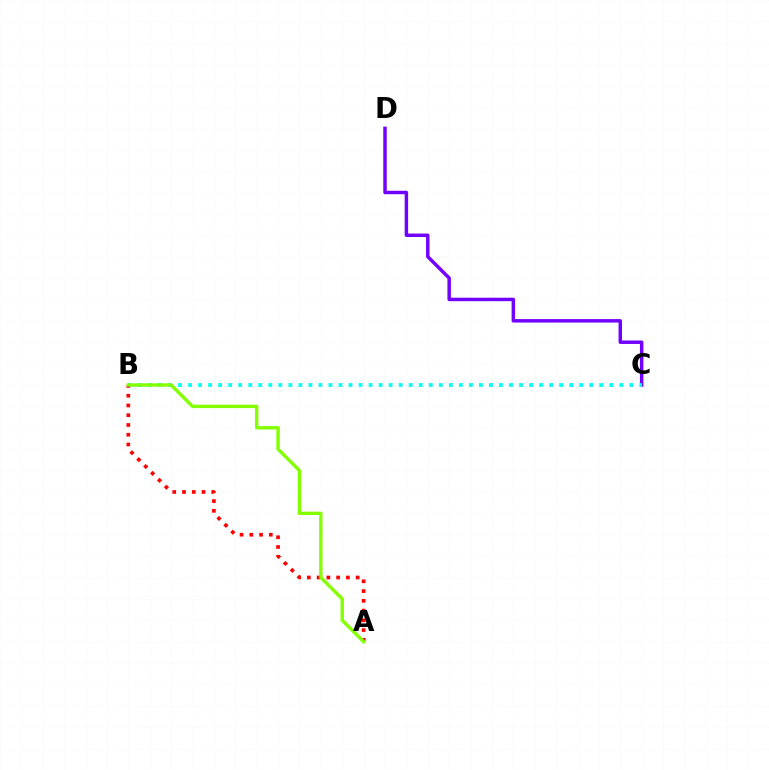{('C', 'D'): [{'color': '#7200ff', 'line_style': 'solid', 'thickness': 2.5}], ('B', 'C'): [{'color': '#00fff6', 'line_style': 'dotted', 'thickness': 2.72}], ('A', 'B'): [{'color': '#ff0000', 'line_style': 'dotted', 'thickness': 2.65}, {'color': '#84ff00', 'line_style': 'solid', 'thickness': 2.45}]}